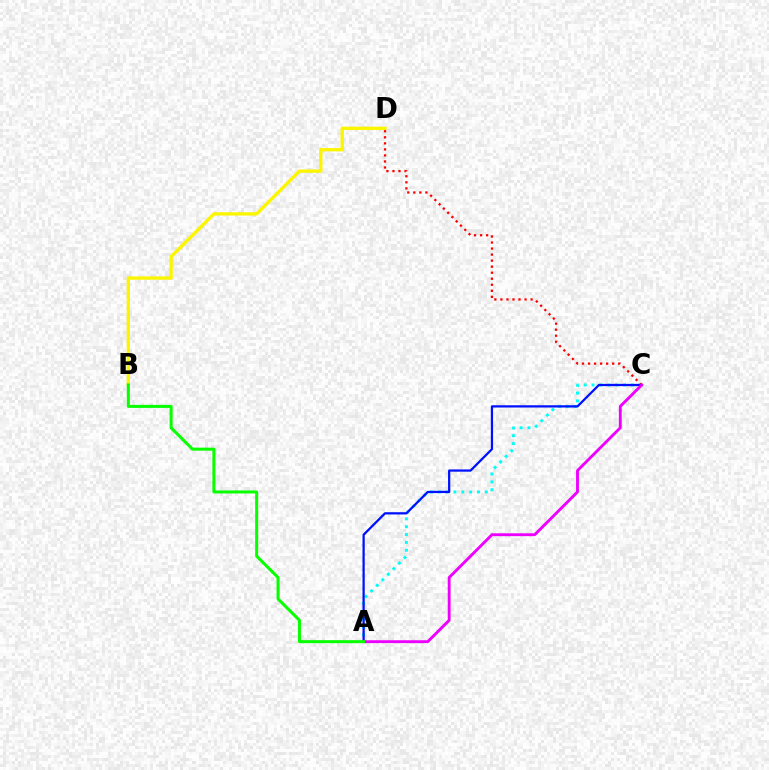{('A', 'C'): [{'color': '#00fff6', 'line_style': 'dotted', 'thickness': 2.14}, {'color': '#0010ff', 'line_style': 'solid', 'thickness': 1.62}, {'color': '#ee00ff', 'line_style': 'solid', 'thickness': 2.06}], ('C', 'D'): [{'color': '#ff0000', 'line_style': 'dotted', 'thickness': 1.64}], ('B', 'D'): [{'color': '#fcf500', 'line_style': 'solid', 'thickness': 2.39}], ('A', 'B'): [{'color': '#08ff00', 'line_style': 'solid', 'thickness': 2.18}]}